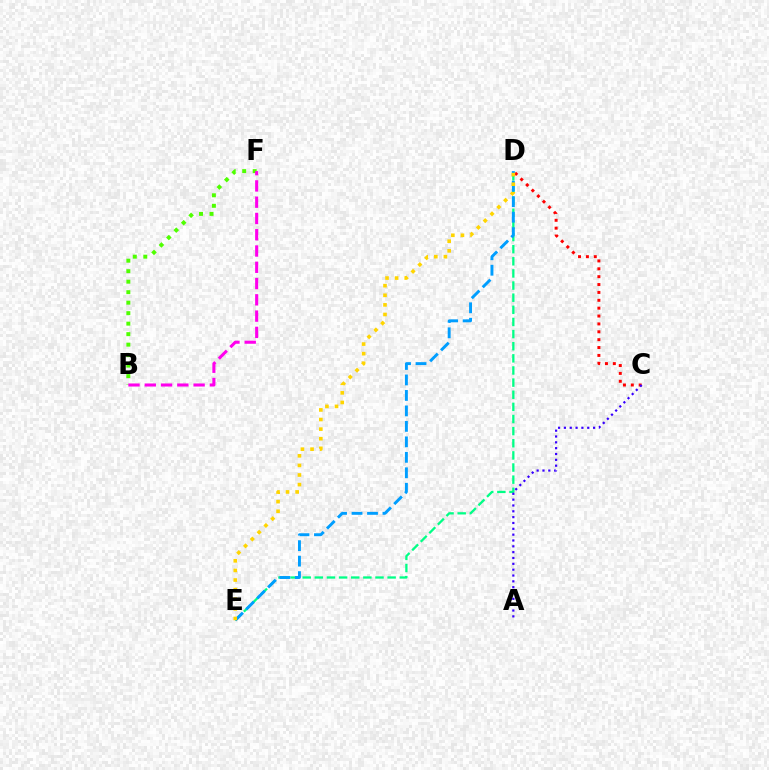{('D', 'E'): [{'color': '#00ff86', 'line_style': 'dashed', 'thickness': 1.65}, {'color': '#009eff', 'line_style': 'dashed', 'thickness': 2.1}, {'color': '#ffd500', 'line_style': 'dotted', 'thickness': 2.61}], ('C', 'D'): [{'color': '#ff0000', 'line_style': 'dotted', 'thickness': 2.14}], ('B', 'F'): [{'color': '#4fff00', 'line_style': 'dotted', 'thickness': 2.85}, {'color': '#ff00ed', 'line_style': 'dashed', 'thickness': 2.21}], ('A', 'C'): [{'color': '#3700ff', 'line_style': 'dotted', 'thickness': 1.59}]}